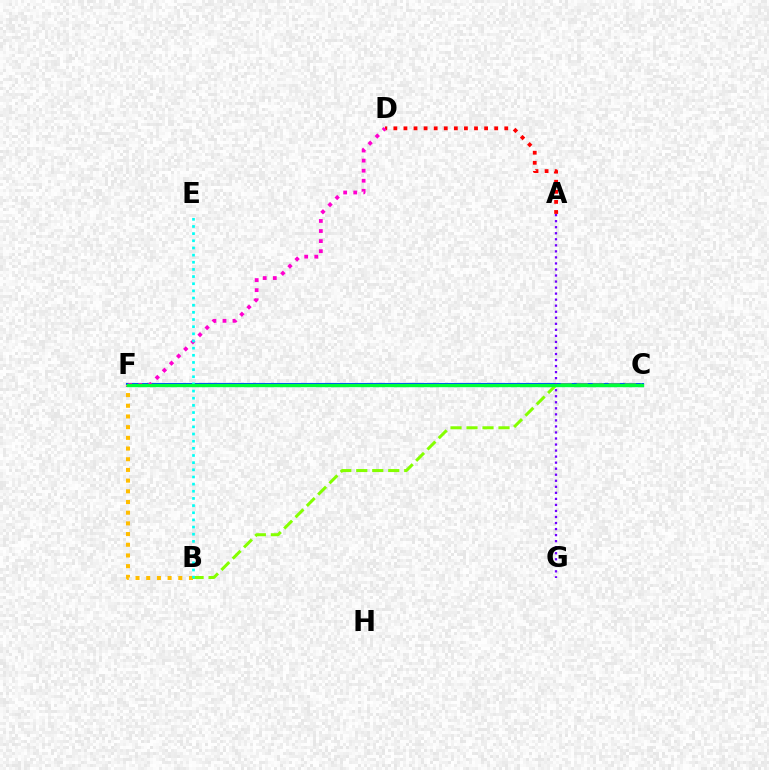{('A', 'D'): [{'color': '#ff0000', 'line_style': 'dotted', 'thickness': 2.74}], ('C', 'F'): [{'color': '#004bff', 'line_style': 'solid', 'thickness': 2.96}, {'color': '#00ff39', 'line_style': 'solid', 'thickness': 2.38}], ('B', 'F'): [{'color': '#ffbd00', 'line_style': 'dotted', 'thickness': 2.9}], ('A', 'G'): [{'color': '#7200ff', 'line_style': 'dotted', 'thickness': 1.64}], ('D', 'F'): [{'color': '#ff00cf', 'line_style': 'dotted', 'thickness': 2.74}], ('B', 'C'): [{'color': '#84ff00', 'line_style': 'dashed', 'thickness': 2.17}], ('B', 'E'): [{'color': '#00fff6', 'line_style': 'dotted', 'thickness': 1.94}]}